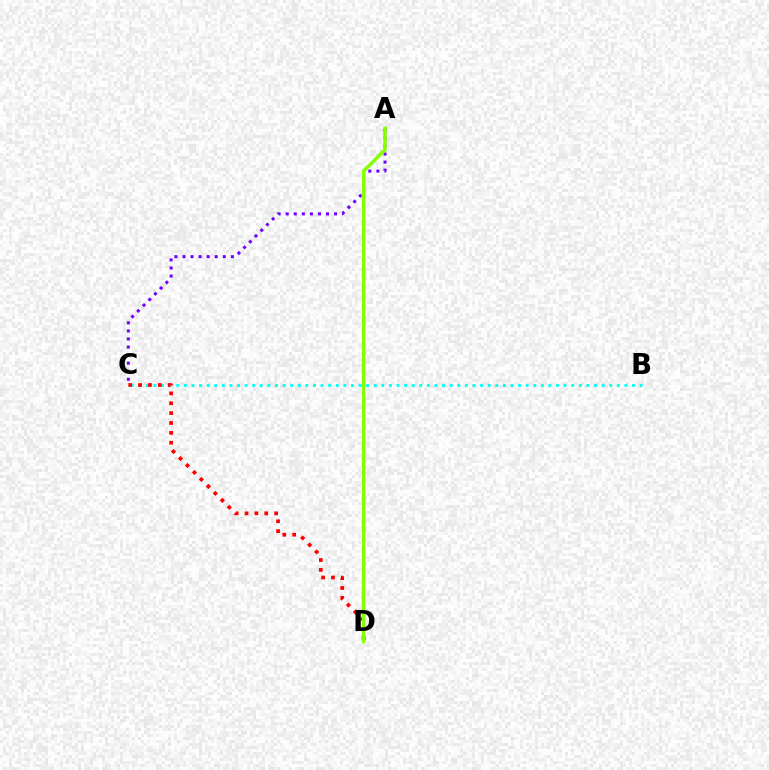{('B', 'C'): [{'color': '#00fff6', 'line_style': 'dotted', 'thickness': 2.06}], ('C', 'D'): [{'color': '#ff0000', 'line_style': 'dotted', 'thickness': 2.68}], ('A', 'C'): [{'color': '#7200ff', 'line_style': 'dotted', 'thickness': 2.19}], ('A', 'D'): [{'color': '#84ff00', 'line_style': 'solid', 'thickness': 2.49}]}